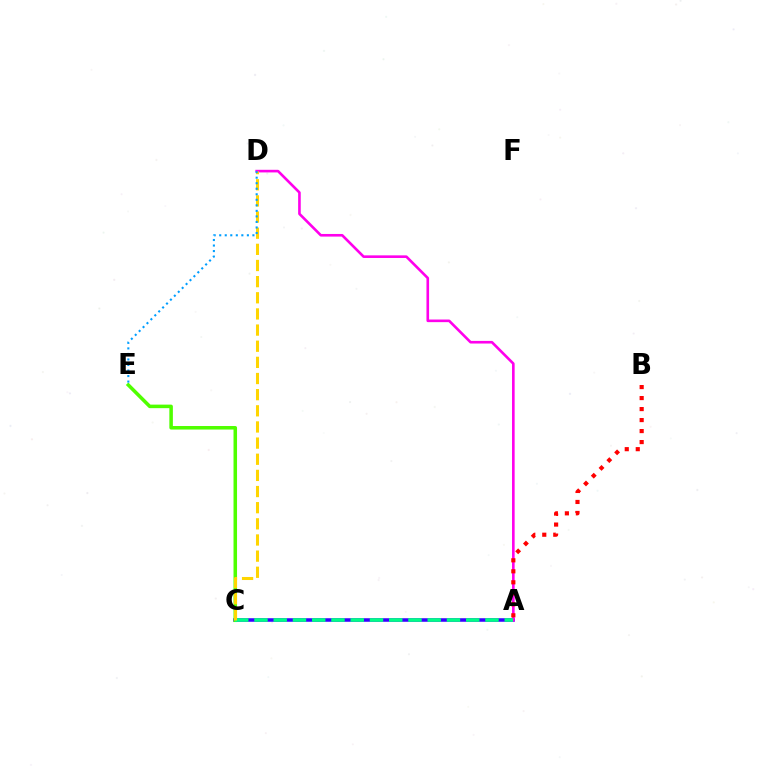{('A', 'C'): [{'color': '#3700ff', 'line_style': 'solid', 'thickness': 2.55}, {'color': '#00ff86', 'line_style': 'dashed', 'thickness': 2.62}], ('A', 'D'): [{'color': '#ff00ed', 'line_style': 'solid', 'thickness': 1.89}], ('A', 'B'): [{'color': '#ff0000', 'line_style': 'dotted', 'thickness': 2.99}], ('C', 'E'): [{'color': '#4fff00', 'line_style': 'solid', 'thickness': 2.54}], ('C', 'D'): [{'color': '#ffd500', 'line_style': 'dashed', 'thickness': 2.19}], ('D', 'E'): [{'color': '#009eff', 'line_style': 'dotted', 'thickness': 1.5}]}